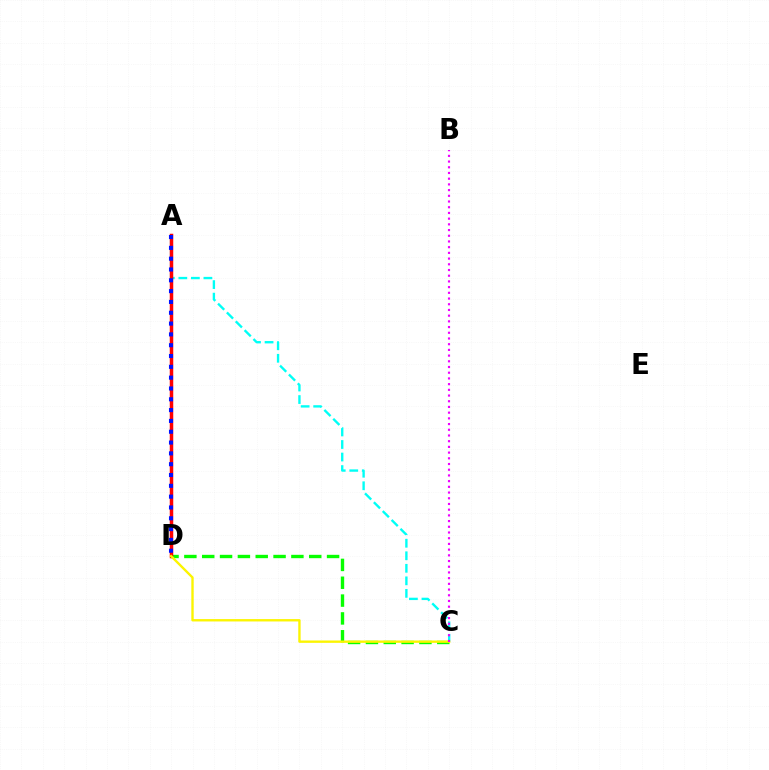{('A', 'C'): [{'color': '#00fff6', 'line_style': 'dashed', 'thickness': 1.7}], ('C', 'D'): [{'color': '#08ff00', 'line_style': 'dashed', 'thickness': 2.42}, {'color': '#fcf500', 'line_style': 'solid', 'thickness': 1.7}], ('A', 'D'): [{'color': '#ff0000', 'line_style': 'solid', 'thickness': 2.52}, {'color': '#0010ff', 'line_style': 'dotted', 'thickness': 2.94}], ('B', 'C'): [{'color': '#ee00ff', 'line_style': 'dotted', 'thickness': 1.55}]}